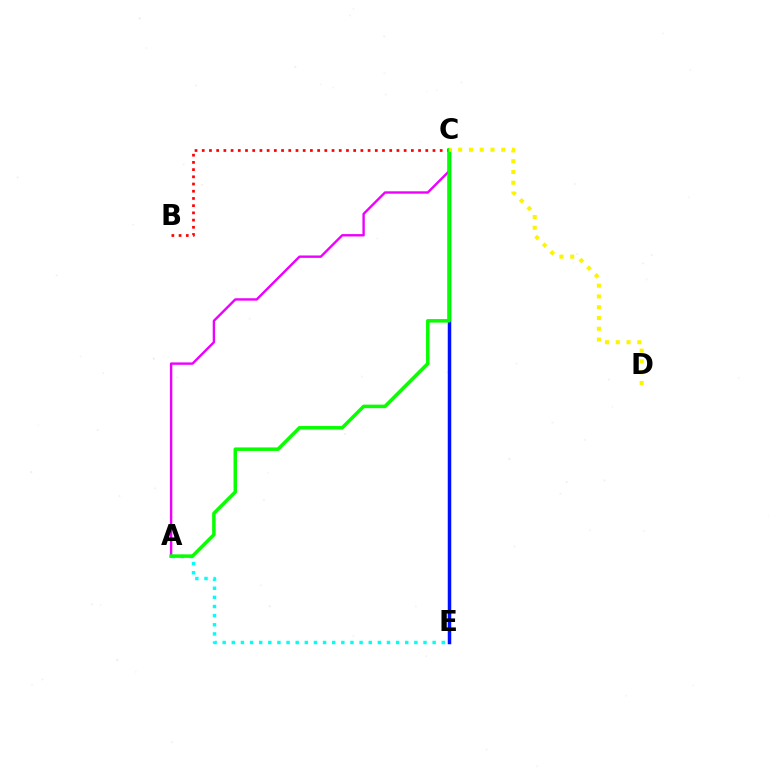{('A', 'C'): [{'color': '#ee00ff', 'line_style': 'solid', 'thickness': 1.72}, {'color': '#08ff00', 'line_style': 'solid', 'thickness': 2.52}], ('A', 'E'): [{'color': '#00fff6', 'line_style': 'dotted', 'thickness': 2.48}], ('C', 'E'): [{'color': '#0010ff', 'line_style': 'solid', 'thickness': 2.52}], ('B', 'C'): [{'color': '#ff0000', 'line_style': 'dotted', 'thickness': 1.96}], ('C', 'D'): [{'color': '#fcf500', 'line_style': 'dotted', 'thickness': 2.93}]}